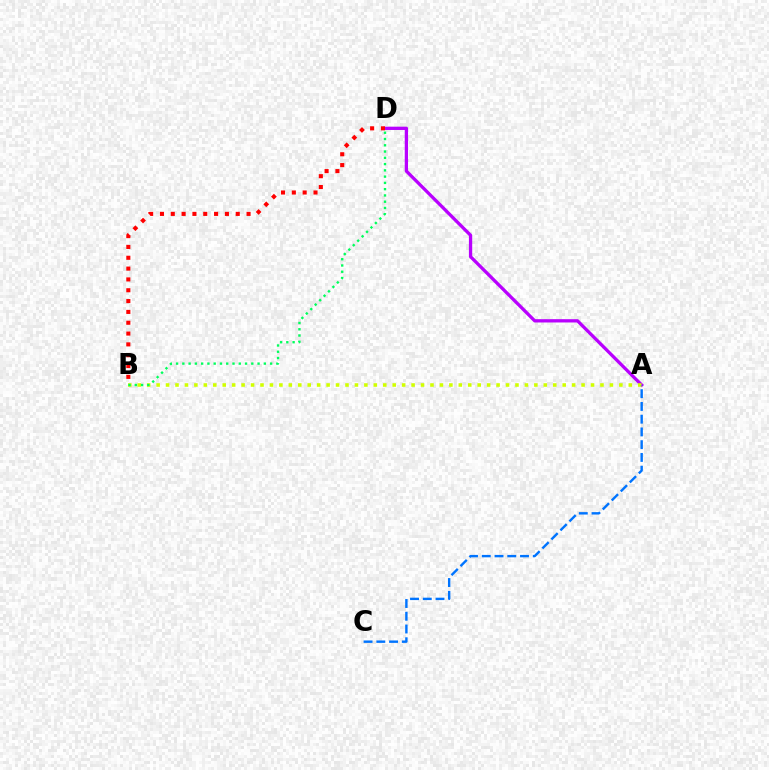{('A', 'D'): [{'color': '#b900ff', 'line_style': 'solid', 'thickness': 2.37}], ('A', 'B'): [{'color': '#d1ff00', 'line_style': 'dotted', 'thickness': 2.57}], ('B', 'D'): [{'color': '#ff0000', 'line_style': 'dotted', 'thickness': 2.94}, {'color': '#00ff5c', 'line_style': 'dotted', 'thickness': 1.7}], ('A', 'C'): [{'color': '#0074ff', 'line_style': 'dashed', 'thickness': 1.73}]}